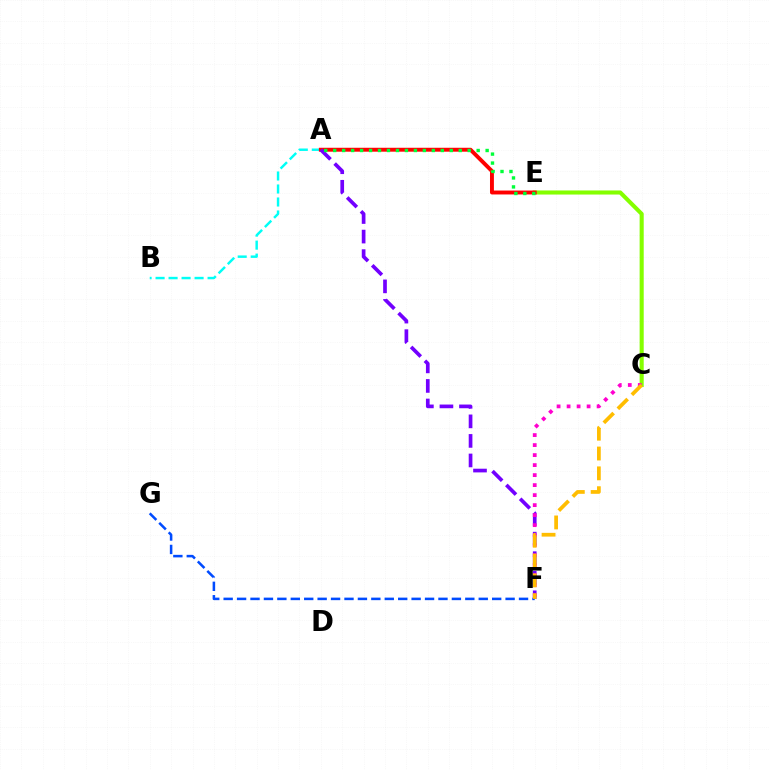{('A', 'B'): [{'color': '#00fff6', 'line_style': 'dashed', 'thickness': 1.77}], ('F', 'G'): [{'color': '#004bff', 'line_style': 'dashed', 'thickness': 1.82}], ('C', 'E'): [{'color': '#84ff00', 'line_style': 'solid', 'thickness': 2.94}], ('A', 'E'): [{'color': '#ff0000', 'line_style': 'solid', 'thickness': 2.82}, {'color': '#00ff39', 'line_style': 'dotted', 'thickness': 2.44}], ('A', 'F'): [{'color': '#7200ff', 'line_style': 'dashed', 'thickness': 2.66}], ('C', 'F'): [{'color': '#ff00cf', 'line_style': 'dotted', 'thickness': 2.72}, {'color': '#ffbd00', 'line_style': 'dashed', 'thickness': 2.69}]}